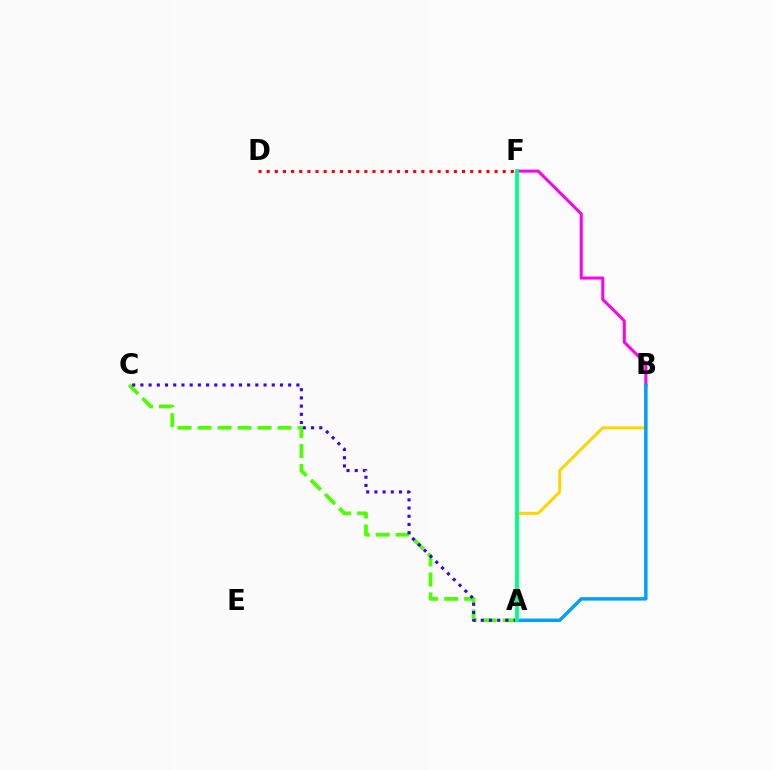{('A', 'C'): [{'color': '#4fff00', 'line_style': 'dashed', 'thickness': 2.72}, {'color': '#3700ff', 'line_style': 'dotted', 'thickness': 2.23}], ('A', 'B'): [{'color': '#ffd500', 'line_style': 'solid', 'thickness': 2.15}, {'color': '#009eff', 'line_style': 'solid', 'thickness': 2.46}], ('D', 'F'): [{'color': '#ff0000', 'line_style': 'dotted', 'thickness': 2.21}], ('B', 'F'): [{'color': '#ff00ed', 'line_style': 'solid', 'thickness': 2.16}], ('A', 'F'): [{'color': '#00ff86', 'line_style': 'solid', 'thickness': 2.7}]}